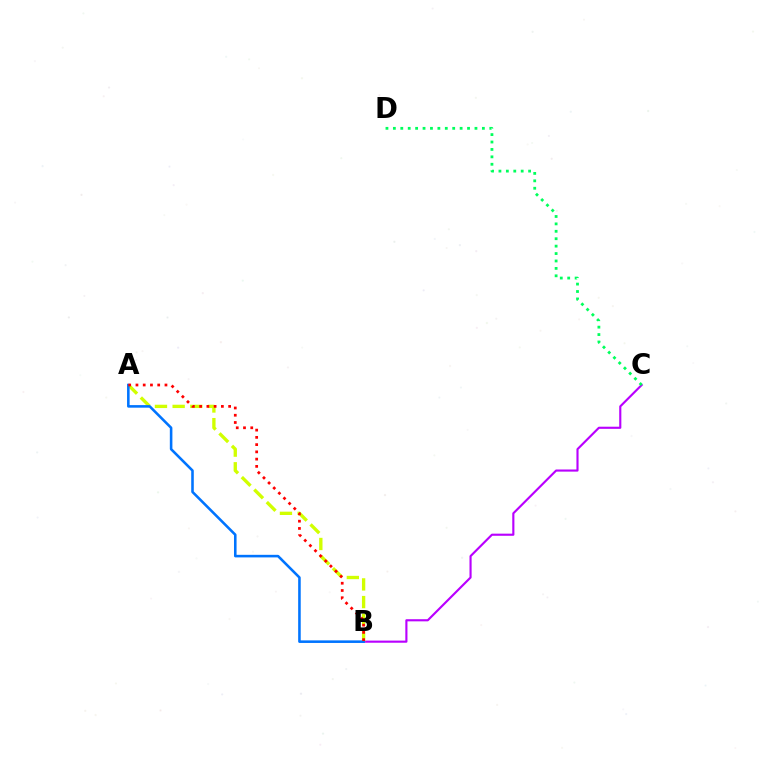{('B', 'C'): [{'color': '#b900ff', 'line_style': 'solid', 'thickness': 1.54}], ('A', 'B'): [{'color': '#d1ff00', 'line_style': 'dashed', 'thickness': 2.4}, {'color': '#0074ff', 'line_style': 'solid', 'thickness': 1.85}, {'color': '#ff0000', 'line_style': 'dotted', 'thickness': 1.97}], ('C', 'D'): [{'color': '#00ff5c', 'line_style': 'dotted', 'thickness': 2.02}]}